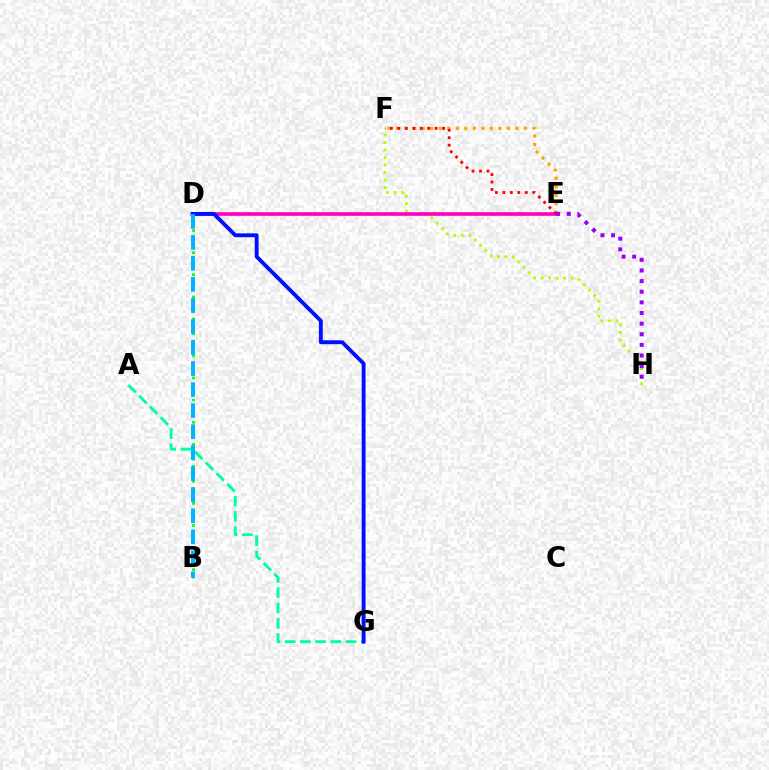{('F', 'H'): [{'color': '#b3ff00', 'line_style': 'dotted', 'thickness': 2.04}], ('B', 'D'): [{'color': '#08ff00', 'line_style': 'dotted', 'thickness': 2.0}, {'color': '#00b5ff', 'line_style': 'dashed', 'thickness': 2.86}], ('E', 'F'): [{'color': '#ffa500', 'line_style': 'dotted', 'thickness': 2.31}, {'color': '#ff0000', 'line_style': 'dotted', 'thickness': 2.03}], ('D', 'E'): [{'color': '#ff00bd', 'line_style': 'solid', 'thickness': 2.61}], ('A', 'G'): [{'color': '#00ff9d', 'line_style': 'dashed', 'thickness': 2.07}], ('E', 'H'): [{'color': '#9b00ff', 'line_style': 'dotted', 'thickness': 2.89}], ('D', 'G'): [{'color': '#0010ff', 'line_style': 'solid', 'thickness': 2.79}]}